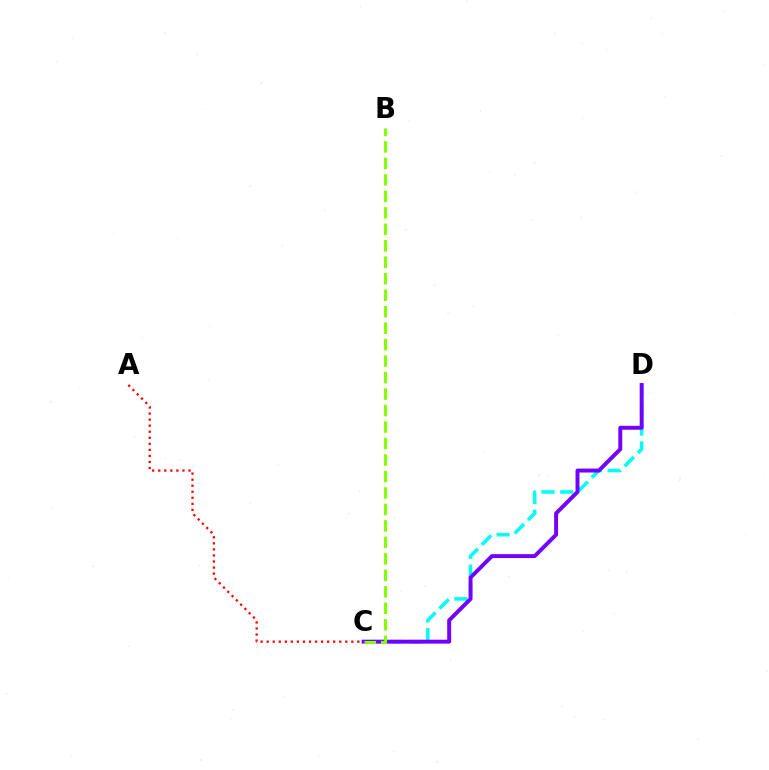{('A', 'C'): [{'color': '#ff0000', 'line_style': 'dotted', 'thickness': 1.64}], ('C', 'D'): [{'color': '#00fff6', 'line_style': 'dashed', 'thickness': 2.55}, {'color': '#7200ff', 'line_style': 'solid', 'thickness': 2.83}], ('B', 'C'): [{'color': '#84ff00', 'line_style': 'dashed', 'thickness': 2.24}]}